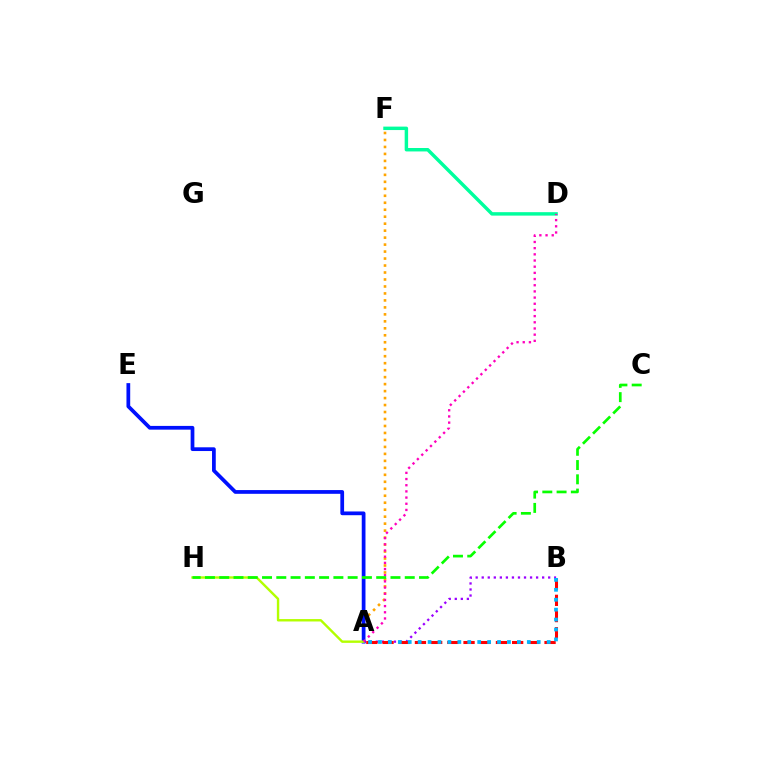{('A', 'B'): [{'color': '#9b00ff', 'line_style': 'dotted', 'thickness': 1.64}, {'color': '#ff0000', 'line_style': 'dashed', 'thickness': 2.2}, {'color': '#00b5ff', 'line_style': 'dotted', 'thickness': 2.7}], ('A', 'F'): [{'color': '#ffa500', 'line_style': 'dotted', 'thickness': 1.9}], ('A', 'E'): [{'color': '#0010ff', 'line_style': 'solid', 'thickness': 2.69}], ('A', 'H'): [{'color': '#b3ff00', 'line_style': 'solid', 'thickness': 1.73}], ('D', 'F'): [{'color': '#00ff9d', 'line_style': 'solid', 'thickness': 2.48}], ('A', 'D'): [{'color': '#ff00bd', 'line_style': 'dotted', 'thickness': 1.68}], ('C', 'H'): [{'color': '#08ff00', 'line_style': 'dashed', 'thickness': 1.94}]}